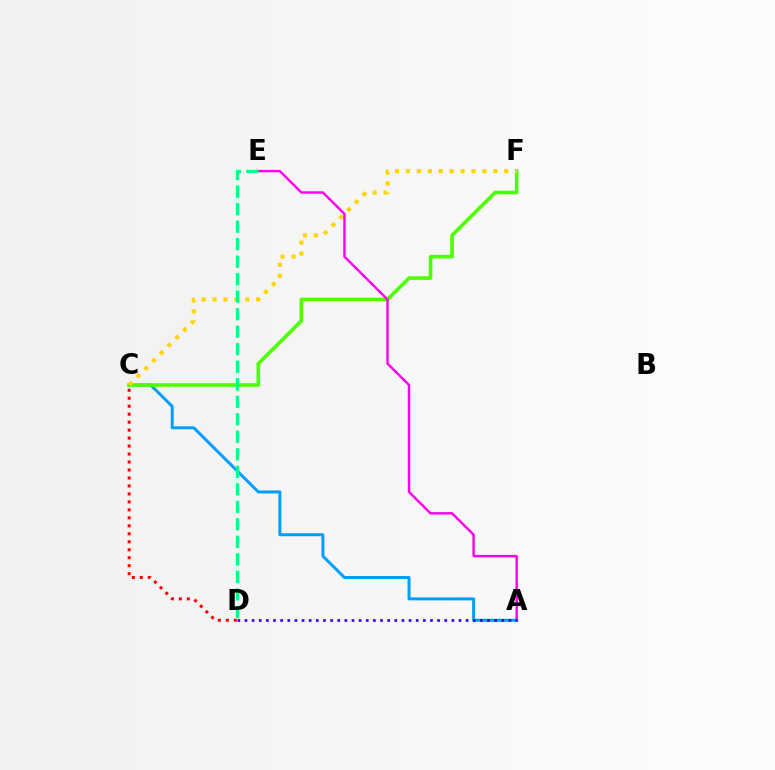{('A', 'C'): [{'color': '#009eff', 'line_style': 'solid', 'thickness': 2.15}], ('C', 'D'): [{'color': '#ff0000', 'line_style': 'dotted', 'thickness': 2.17}], ('C', 'F'): [{'color': '#4fff00', 'line_style': 'solid', 'thickness': 2.63}, {'color': '#ffd500', 'line_style': 'dotted', 'thickness': 2.97}], ('A', 'E'): [{'color': '#ff00ed', 'line_style': 'solid', 'thickness': 1.74}], ('D', 'E'): [{'color': '#00ff86', 'line_style': 'dashed', 'thickness': 2.38}], ('A', 'D'): [{'color': '#3700ff', 'line_style': 'dotted', 'thickness': 1.94}]}